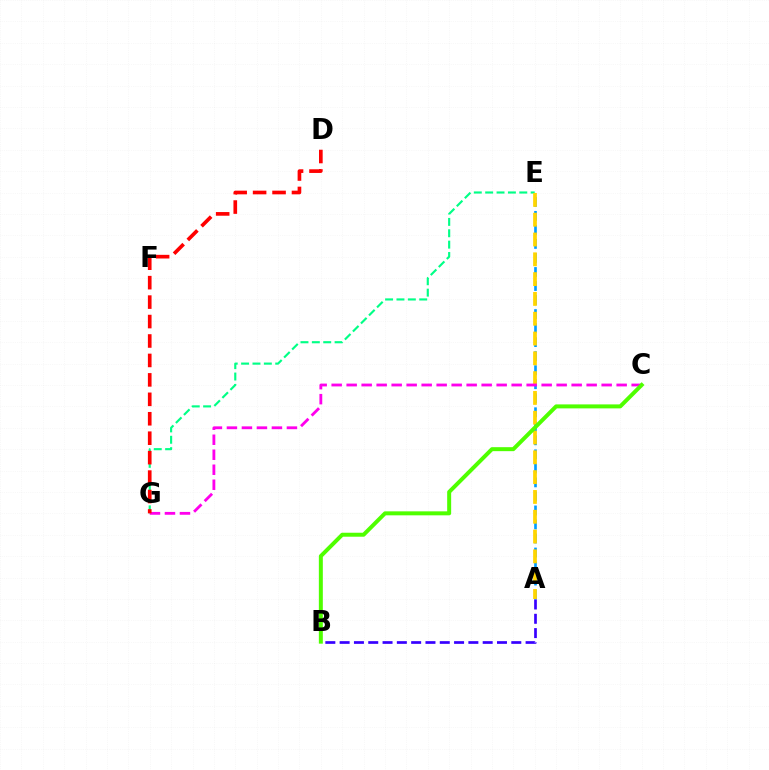{('A', 'E'): [{'color': '#009eff', 'line_style': 'dashed', 'thickness': 1.91}, {'color': '#ffd500', 'line_style': 'dashed', 'thickness': 2.69}], ('E', 'G'): [{'color': '#00ff86', 'line_style': 'dashed', 'thickness': 1.54}], ('A', 'B'): [{'color': '#3700ff', 'line_style': 'dashed', 'thickness': 1.94}], ('C', 'G'): [{'color': '#ff00ed', 'line_style': 'dashed', 'thickness': 2.04}], ('B', 'C'): [{'color': '#4fff00', 'line_style': 'solid', 'thickness': 2.86}], ('D', 'G'): [{'color': '#ff0000', 'line_style': 'dashed', 'thickness': 2.64}]}